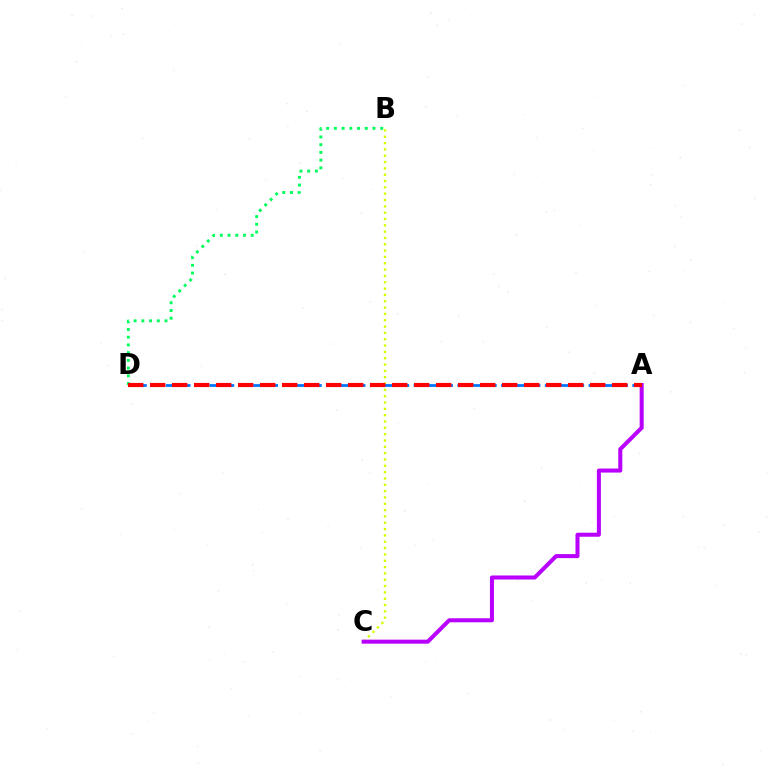{('B', 'C'): [{'color': '#d1ff00', 'line_style': 'dotted', 'thickness': 1.72}], ('A', 'D'): [{'color': '#0074ff', 'line_style': 'dashed', 'thickness': 1.98}, {'color': '#ff0000', 'line_style': 'dashed', 'thickness': 2.99}], ('A', 'C'): [{'color': '#b900ff', 'line_style': 'solid', 'thickness': 2.9}], ('B', 'D'): [{'color': '#00ff5c', 'line_style': 'dotted', 'thickness': 2.1}]}